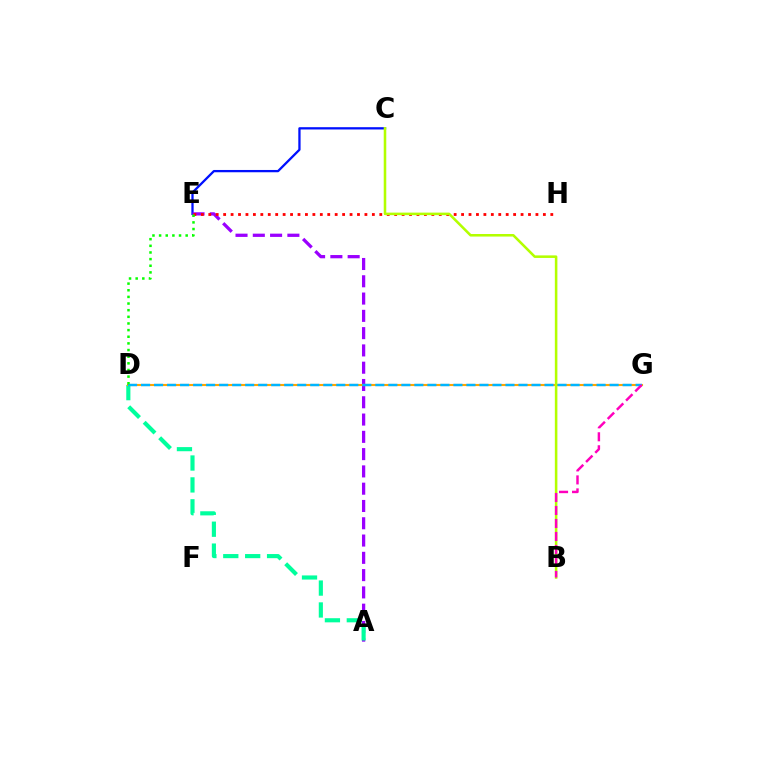{('C', 'E'): [{'color': '#0010ff', 'line_style': 'solid', 'thickness': 1.64}], ('A', 'E'): [{'color': '#9b00ff', 'line_style': 'dashed', 'thickness': 2.35}], ('E', 'H'): [{'color': '#ff0000', 'line_style': 'dotted', 'thickness': 2.02}], ('A', 'D'): [{'color': '#00ff9d', 'line_style': 'dashed', 'thickness': 2.97}], ('D', 'G'): [{'color': '#ffa500', 'line_style': 'solid', 'thickness': 1.52}, {'color': '#00b5ff', 'line_style': 'dashed', 'thickness': 1.77}], ('B', 'C'): [{'color': '#b3ff00', 'line_style': 'solid', 'thickness': 1.84}], ('D', 'E'): [{'color': '#08ff00', 'line_style': 'dotted', 'thickness': 1.8}], ('B', 'G'): [{'color': '#ff00bd', 'line_style': 'dashed', 'thickness': 1.77}]}